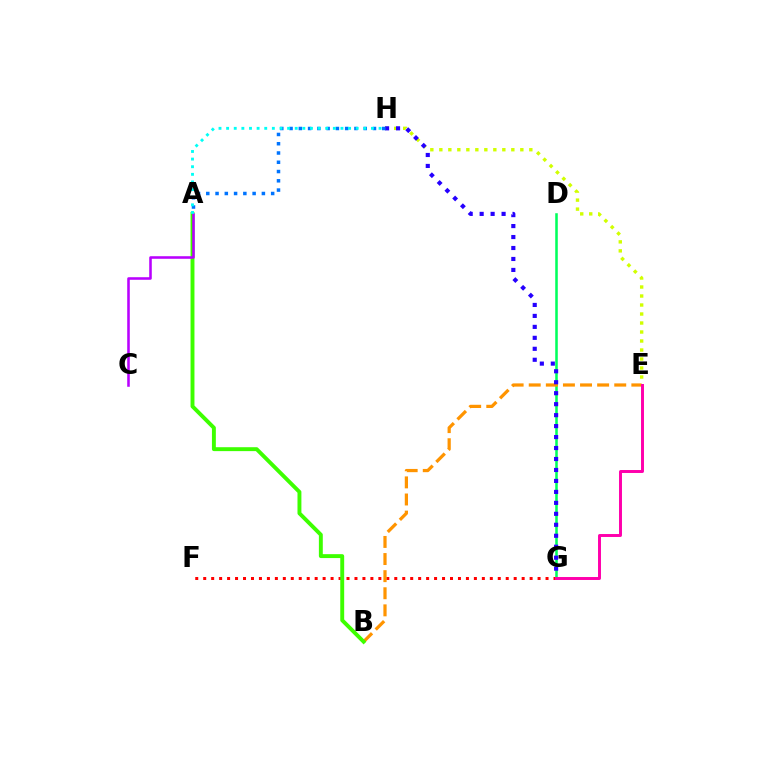{('F', 'G'): [{'color': '#ff0000', 'line_style': 'dotted', 'thickness': 2.16}], ('D', 'G'): [{'color': '#00ff5c', 'line_style': 'solid', 'thickness': 1.83}], ('E', 'H'): [{'color': '#d1ff00', 'line_style': 'dotted', 'thickness': 2.45}], ('B', 'E'): [{'color': '#ff9400', 'line_style': 'dashed', 'thickness': 2.32}], ('A', 'B'): [{'color': '#3dff00', 'line_style': 'solid', 'thickness': 2.82}], ('G', 'H'): [{'color': '#2500ff', 'line_style': 'dotted', 'thickness': 2.98}], ('A', 'C'): [{'color': '#b900ff', 'line_style': 'solid', 'thickness': 1.84}], ('E', 'G'): [{'color': '#ff00ac', 'line_style': 'solid', 'thickness': 2.13}], ('A', 'H'): [{'color': '#0074ff', 'line_style': 'dotted', 'thickness': 2.52}, {'color': '#00fff6', 'line_style': 'dotted', 'thickness': 2.07}]}